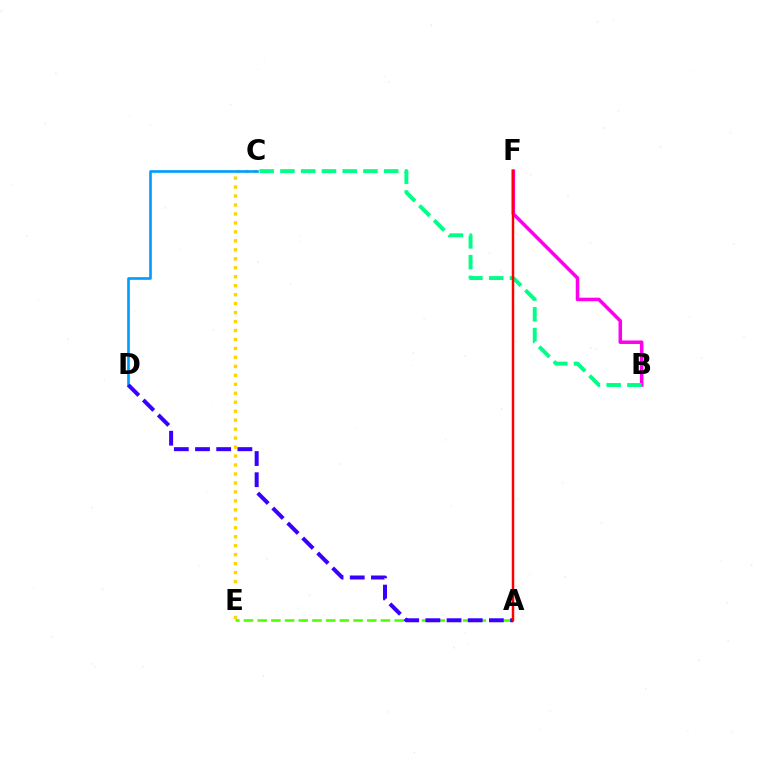{('C', 'E'): [{'color': '#ffd500', 'line_style': 'dotted', 'thickness': 2.44}], ('B', 'F'): [{'color': '#ff00ed', 'line_style': 'solid', 'thickness': 2.53}], ('B', 'C'): [{'color': '#00ff86', 'line_style': 'dashed', 'thickness': 2.82}], ('A', 'E'): [{'color': '#4fff00', 'line_style': 'dashed', 'thickness': 1.86}], ('C', 'D'): [{'color': '#009eff', 'line_style': 'solid', 'thickness': 1.9}], ('A', 'D'): [{'color': '#3700ff', 'line_style': 'dashed', 'thickness': 2.88}], ('A', 'F'): [{'color': '#ff0000', 'line_style': 'solid', 'thickness': 1.78}]}